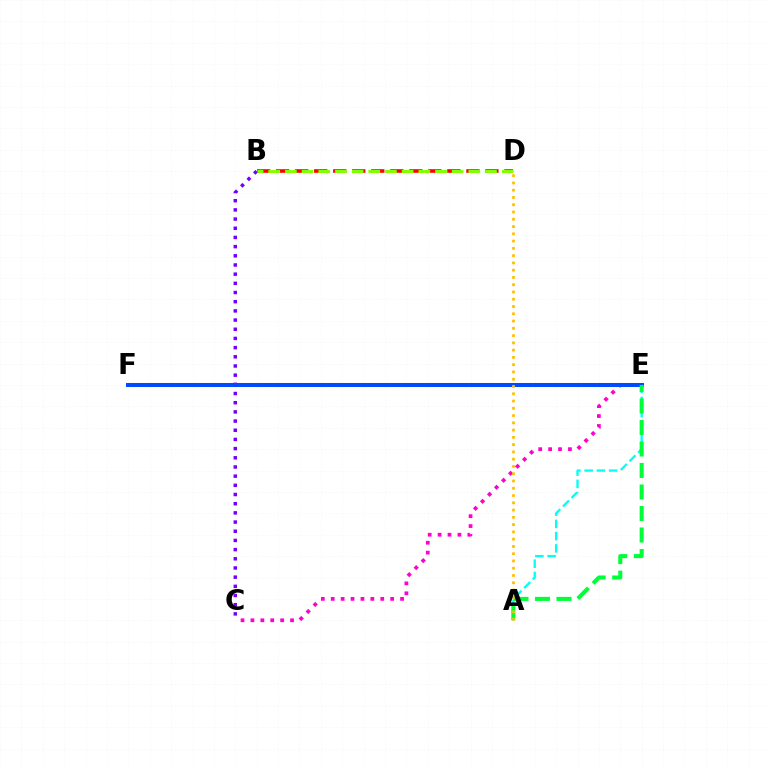{('B', 'C'): [{'color': '#7200ff', 'line_style': 'dotted', 'thickness': 2.49}], ('C', 'E'): [{'color': '#ff00cf', 'line_style': 'dotted', 'thickness': 2.69}], ('A', 'E'): [{'color': '#00fff6', 'line_style': 'dashed', 'thickness': 1.66}, {'color': '#00ff39', 'line_style': 'dashed', 'thickness': 2.92}], ('E', 'F'): [{'color': '#004bff', 'line_style': 'solid', 'thickness': 2.89}], ('A', 'D'): [{'color': '#ffbd00', 'line_style': 'dotted', 'thickness': 1.98}], ('B', 'D'): [{'color': '#ff0000', 'line_style': 'dashed', 'thickness': 2.58}, {'color': '#84ff00', 'line_style': 'dashed', 'thickness': 2.27}]}